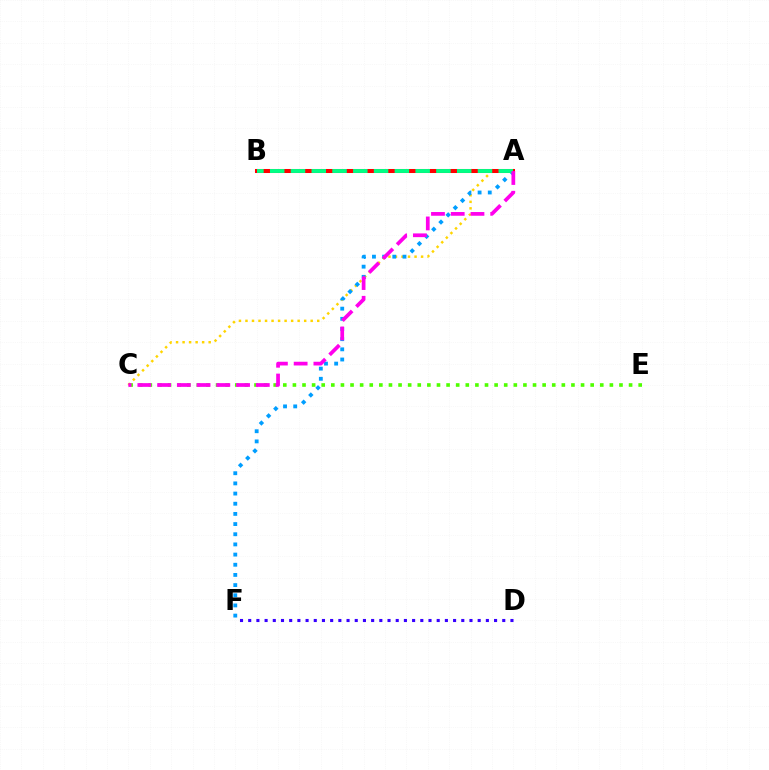{('A', 'C'): [{'color': '#ffd500', 'line_style': 'dotted', 'thickness': 1.77}, {'color': '#ff00ed', 'line_style': 'dashed', 'thickness': 2.68}], ('A', 'F'): [{'color': '#009eff', 'line_style': 'dotted', 'thickness': 2.76}], ('D', 'F'): [{'color': '#3700ff', 'line_style': 'dotted', 'thickness': 2.23}], ('C', 'E'): [{'color': '#4fff00', 'line_style': 'dotted', 'thickness': 2.61}], ('A', 'B'): [{'color': '#ff0000', 'line_style': 'solid', 'thickness': 2.9}, {'color': '#00ff86', 'line_style': 'dashed', 'thickness': 2.82}]}